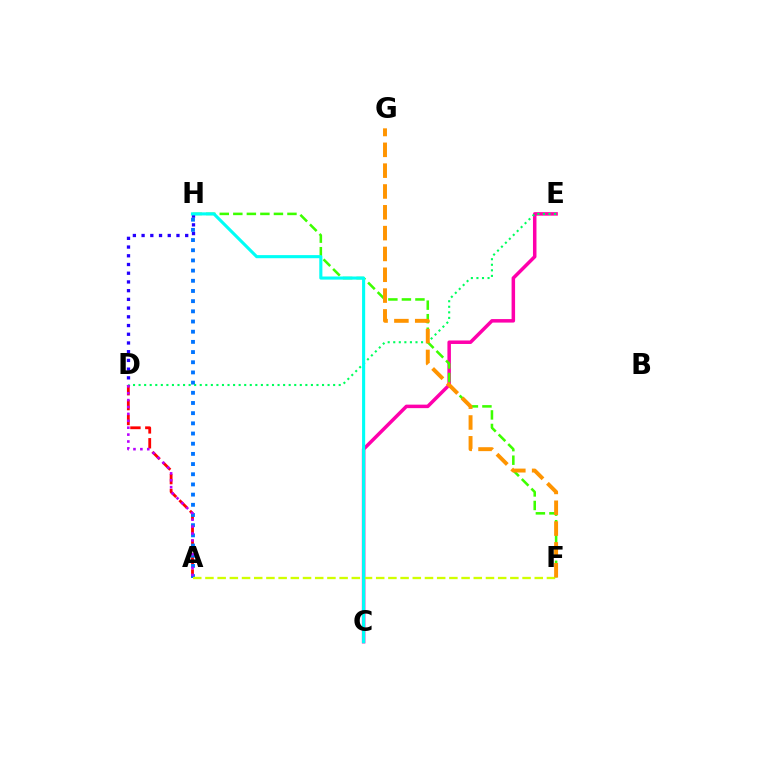{('C', 'E'): [{'color': '#ff00ac', 'line_style': 'solid', 'thickness': 2.52}], ('F', 'H'): [{'color': '#3dff00', 'line_style': 'dashed', 'thickness': 1.84}], ('A', 'D'): [{'color': '#ff0000', 'line_style': 'dashed', 'thickness': 2.02}, {'color': '#b900ff', 'line_style': 'dotted', 'thickness': 1.87}], ('D', 'E'): [{'color': '#00ff5c', 'line_style': 'dotted', 'thickness': 1.51}], ('D', 'H'): [{'color': '#2500ff', 'line_style': 'dotted', 'thickness': 2.37}], ('A', 'H'): [{'color': '#0074ff', 'line_style': 'dotted', 'thickness': 2.77}], ('A', 'F'): [{'color': '#d1ff00', 'line_style': 'dashed', 'thickness': 1.66}], ('C', 'H'): [{'color': '#00fff6', 'line_style': 'solid', 'thickness': 2.24}], ('F', 'G'): [{'color': '#ff9400', 'line_style': 'dashed', 'thickness': 2.83}]}